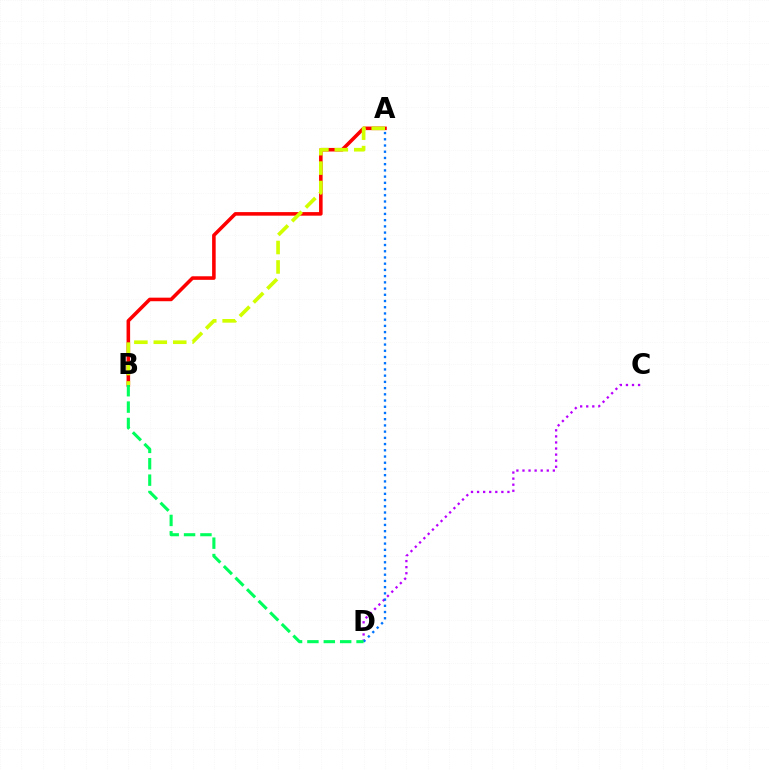{('C', 'D'): [{'color': '#b900ff', 'line_style': 'dotted', 'thickness': 1.65}], ('A', 'B'): [{'color': '#ff0000', 'line_style': 'solid', 'thickness': 2.57}, {'color': '#d1ff00', 'line_style': 'dashed', 'thickness': 2.64}], ('A', 'D'): [{'color': '#0074ff', 'line_style': 'dotted', 'thickness': 1.69}], ('B', 'D'): [{'color': '#00ff5c', 'line_style': 'dashed', 'thickness': 2.23}]}